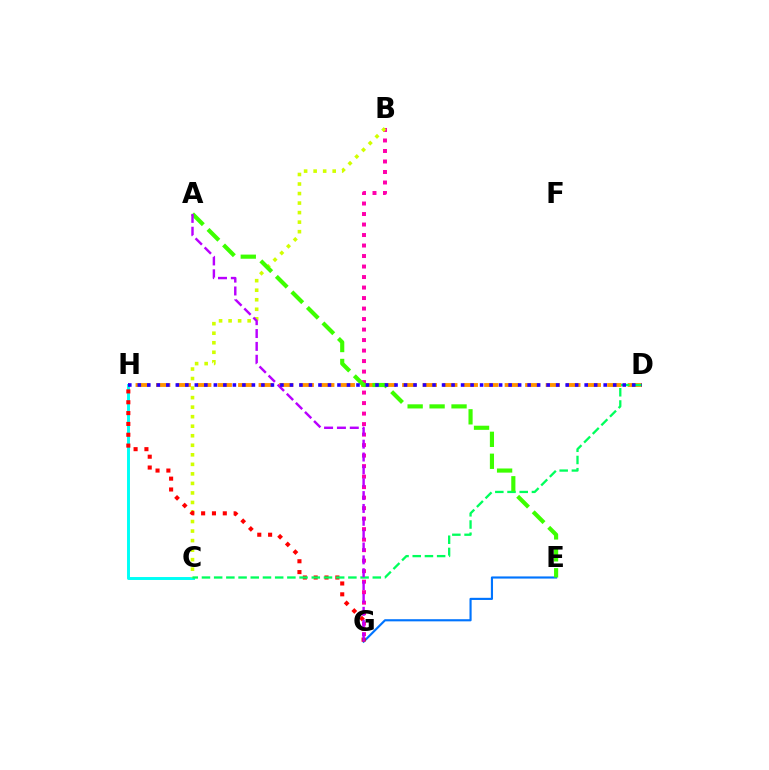{('B', 'G'): [{'color': '#ff00ac', 'line_style': 'dotted', 'thickness': 2.85}], ('C', 'H'): [{'color': '#00fff6', 'line_style': 'solid', 'thickness': 2.12}], ('E', 'G'): [{'color': '#0074ff', 'line_style': 'solid', 'thickness': 1.54}], ('B', 'C'): [{'color': '#d1ff00', 'line_style': 'dotted', 'thickness': 2.59}], ('D', 'H'): [{'color': '#ff9400', 'line_style': 'dashed', 'thickness': 2.79}, {'color': '#2500ff', 'line_style': 'dotted', 'thickness': 2.58}], ('G', 'H'): [{'color': '#ff0000', 'line_style': 'dotted', 'thickness': 2.94}], ('C', 'D'): [{'color': '#00ff5c', 'line_style': 'dashed', 'thickness': 1.66}], ('A', 'E'): [{'color': '#3dff00', 'line_style': 'dashed', 'thickness': 2.98}], ('A', 'G'): [{'color': '#b900ff', 'line_style': 'dashed', 'thickness': 1.75}]}